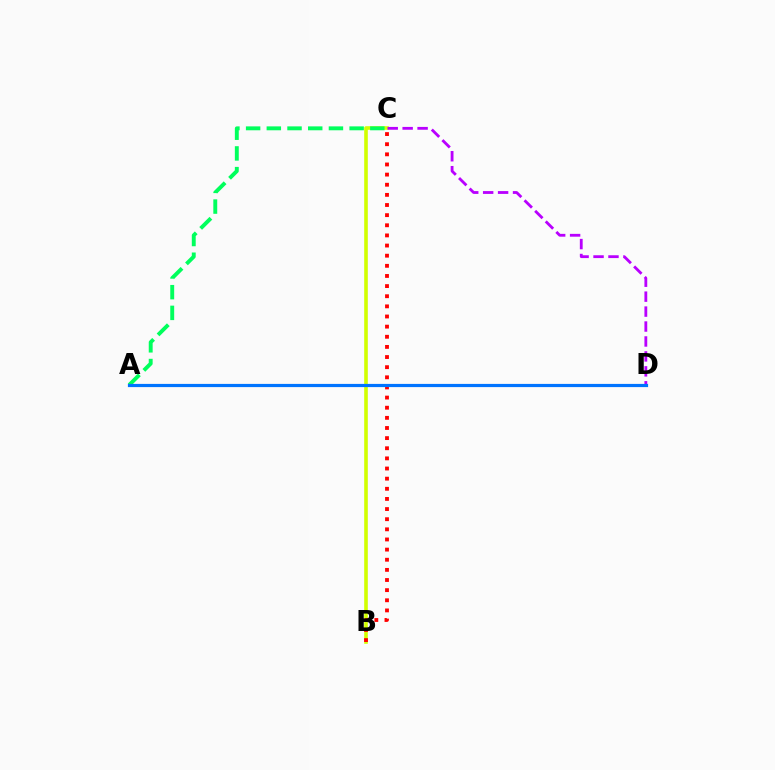{('B', 'C'): [{'color': '#d1ff00', 'line_style': 'solid', 'thickness': 2.6}, {'color': '#ff0000', 'line_style': 'dotted', 'thickness': 2.75}], ('A', 'C'): [{'color': '#00ff5c', 'line_style': 'dashed', 'thickness': 2.81}], ('C', 'D'): [{'color': '#b900ff', 'line_style': 'dashed', 'thickness': 2.03}], ('A', 'D'): [{'color': '#0074ff', 'line_style': 'solid', 'thickness': 2.3}]}